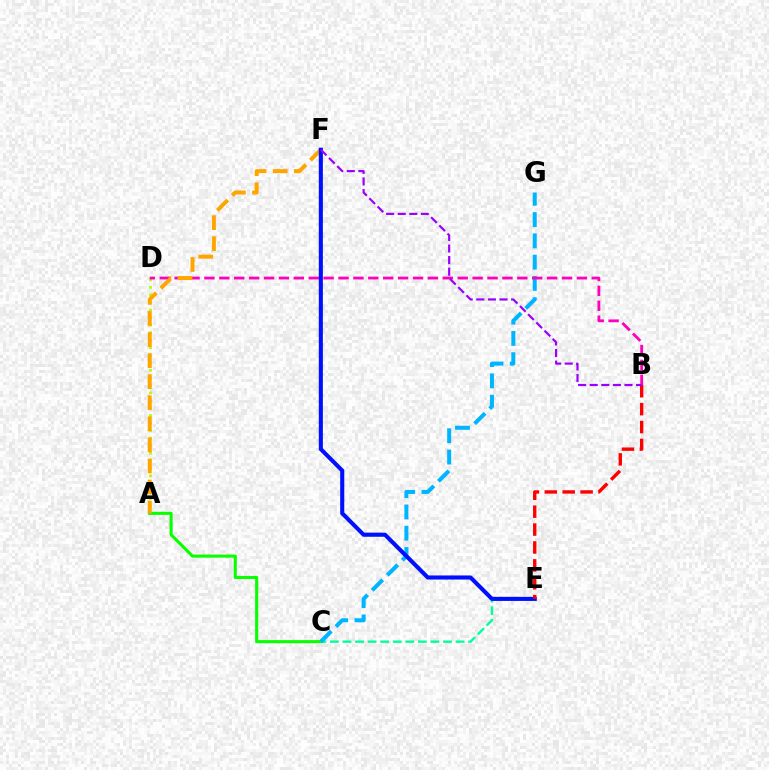{('A', 'D'): [{'color': '#b3ff00', 'line_style': 'dotted', 'thickness': 2.05}], ('C', 'E'): [{'color': '#00ff9d', 'line_style': 'dashed', 'thickness': 1.71}], ('A', 'C'): [{'color': '#08ff00', 'line_style': 'solid', 'thickness': 2.21}], ('C', 'G'): [{'color': '#00b5ff', 'line_style': 'dashed', 'thickness': 2.89}], ('B', 'D'): [{'color': '#ff00bd', 'line_style': 'dashed', 'thickness': 2.02}], ('A', 'F'): [{'color': '#ffa500', 'line_style': 'dashed', 'thickness': 2.86}], ('E', 'F'): [{'color': '#0010ff', 'line_style': 'solid', 'thickness': 2.95}], ('B', 'E'): [{'color': '#ff0000', 'line_style': 'dashed', 'thickness': 2.43}], ('B', 'F'): [{'color': '#9b00ff', 'line_style': 'dashed', 'thickness': 1.57}]}